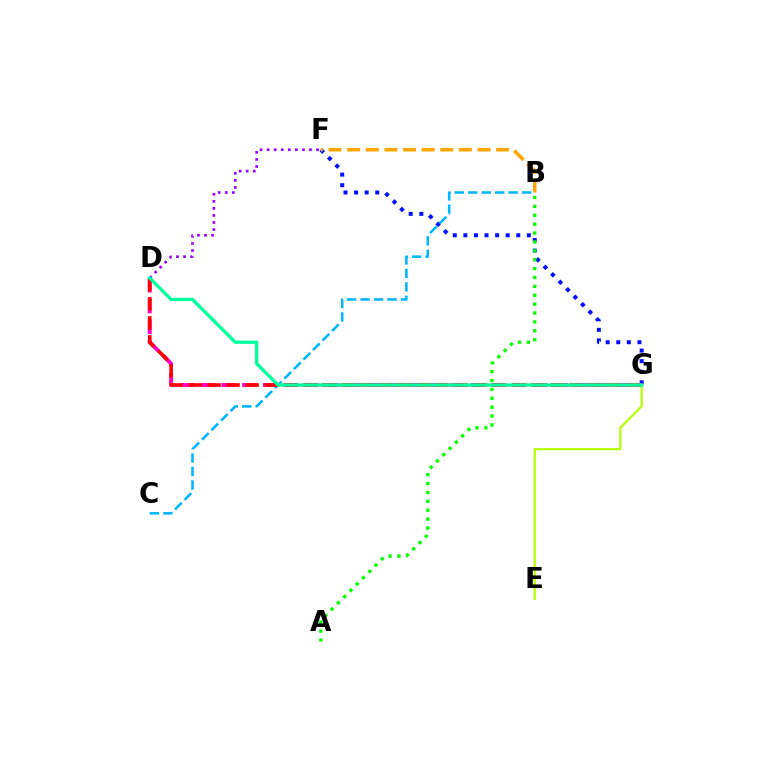{('F', 'G'): [{'color': '#0010ff', 'line_style': 'dotted', 'thickness': 2.88}], ('A', 'B'): [{'color': '#08ff00', 'line_style': 'dotted', 'thickness': 2.41}], ('B', 'C'): [{'color': '#00b5ff', 'line_style': 'dashed', 'thickness': 1.83}], ('D', 'G'): [{'color': '#ff00bd', 'line_style': 'dashed', 'thickness': 2.82}, {'color': '#ff0000', 'line_style': 'dashed', 'thickness': 2.58}, {'color': '#00ff9d', 'line_style': 'solid', 'thickness': 2.39}], ('B', 'F'): [{'color': '#ffa500', 'line_style': 'dashed', 'thickness': 2.53}], ('E', 'G'): [{'color': '#b3ff00', 'line_style': 'solid', 'thickness': 1.58}], ('D', 'F'): [{'color': '#9b00ff', 'line_style': 'dotted', 'thickness': 1.92}]}